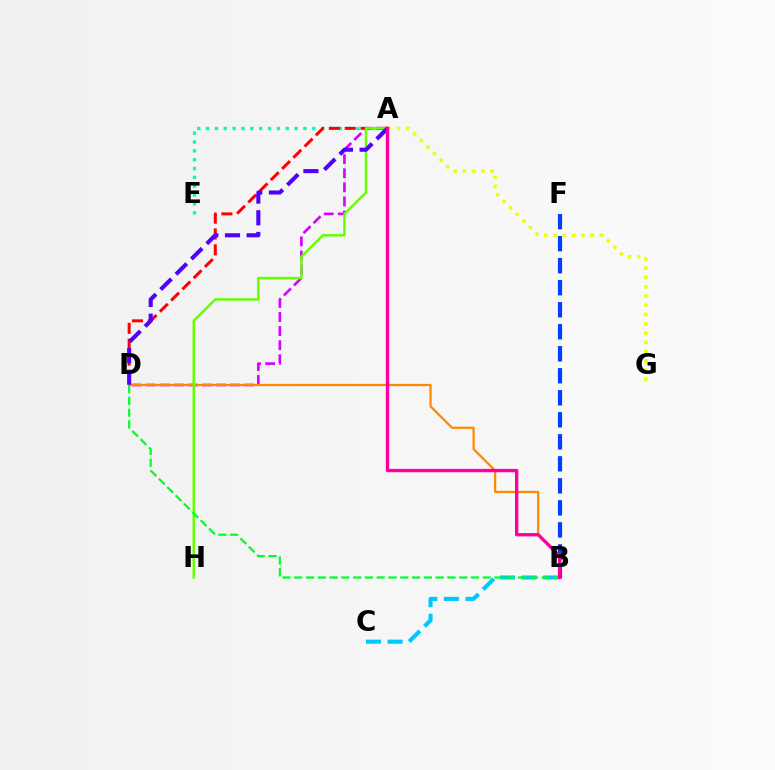{('A', 'D'): [{'color': '#d600ff', 'line_style': 'dashed', 'thickness': 1.91}, {'color': '#ff0000', 'line_style': 'dashed', 'thickness': 2.15}, {'color': '#4f00ff', 'line_style': 'dashed', 'thickness': 2.94}], ('A', 'G'): [{'color': '#eeff00', 'line_style': 'dotted', 'thickness': 2.52}], ('A', 'E'): [{'color': '#00ffaf', 'line_style': 'dotted', 'thickness': 2.41}], ('B', 'D'): [{'color': '#ff8800', 'line_style': 'solid', 'thickness': 1.61}, {'color': '#00ff27', 'line_style': 'dashed', 'thickness': 1.6}], ('A', 'H'): [{'color': '#66ff00', 'line_style': 'solid', 'thickness': 1.76}], ('B', 'C'): [{'color': '#00c7ff', 'line_style': 'dashed', 'thickness': 2.94}], ('B', 'F'): [{'color': '#003fff', 'line_style': 'dashed', 'thickness': 2.99}], ('A', 'B'): [{'color': '#ff00a0', 'line_style': 'solid', 'thickness': 2.42}]}